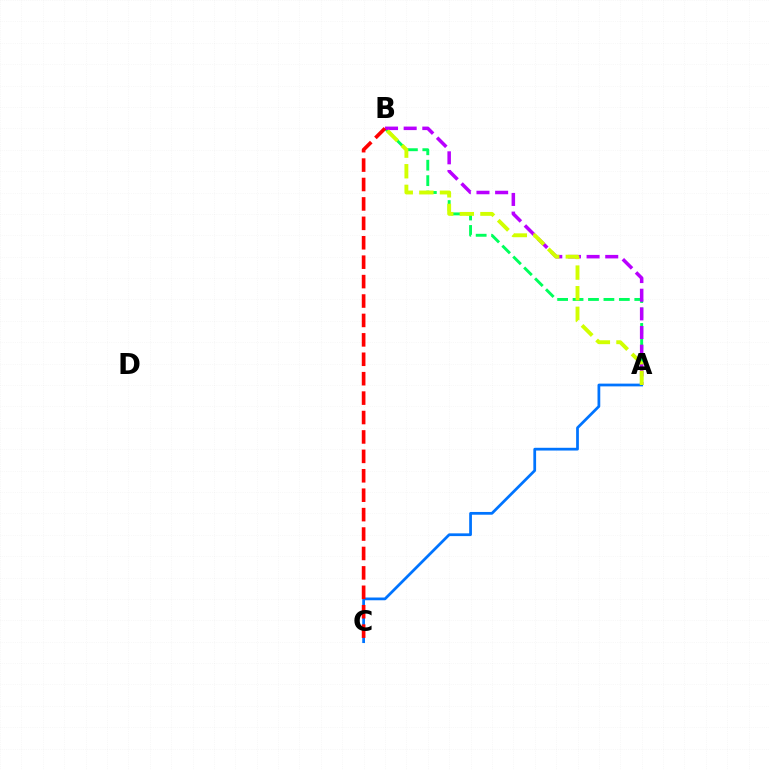{('A', 'B'): [{'color': '#00ff5c', 'line_style': 'dashed', 'thickness': 2.1}, {'color': '#b900ff', 'line_style': 'dashed', 'thickness': 2.53}, {'color': '#d1ff00', 'line_style': 'dashed', 'thickness': 2.8}], ('A', 'C'): [{'color': '#0074ff', 'line_style': 'solid', 'thickness': 1.98}], ('B', 'C'): [{'color': '#ff0000', 'line_style': 'dashed', 'thickness': 2.64}]}